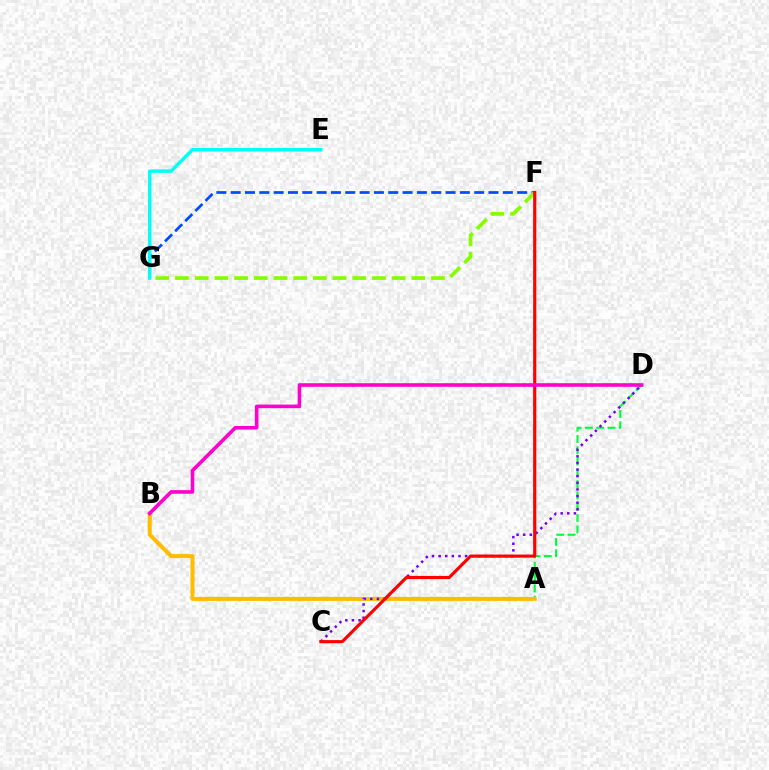{('A', 'D'): [{'color': '#00ff39', 'line_style': 'dashed', 'thickness': 1.53}], ('F', 'G'): [{'color': '#004bff', 'line_style': 'dashed', 'thickness': 1.95}, {'color': '#84ff00', 'line_style': 'dashed', 'thickness': 2.67}], ('E', 'G'): [{'color': '#00fff6', 'line_style': 'solid', 'thickness': 2.46}], ('A', 'B'): [{'color': '#ffbd00', 'line_style': 'solid', 'thickness': 2.89}], ('C', 'D'): [{'color': '#7200ff', 'line_style': 'dotted', 'thickness': 1.8}], ('C', 'F'): [{'color': '#ff0000', 'line_style': 'solid', 'thickness': 2.26}], ('B', 'D'): [{'color': '#ff00cf', 'line_style': 'solid', 'thickness': 2.59}]}